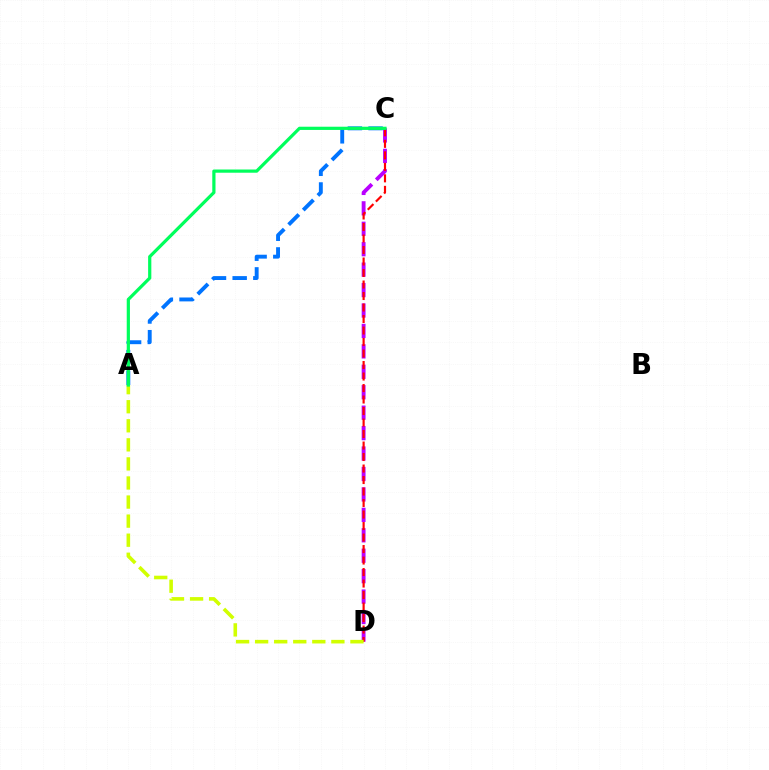{('C', 'D'): [{'color': '#b900ff', 'line_style': 'dashed', 'thickness': 2.78}, {'color': '#ff0000', 'line_style': 'dashed', 'thickness': 1.56}], ('A', 'C'): [{'color': '#0074ff', 'line_style': 'dashed', 'thickness': 2.81}, {'color': '#00ff5c', 'line_style': 'solid', 'thickness': 2.32}], ('A', 'D'): [{'color': '#d1ff00', 'line_style': 'dashed', 'thickness': 2.59}]}